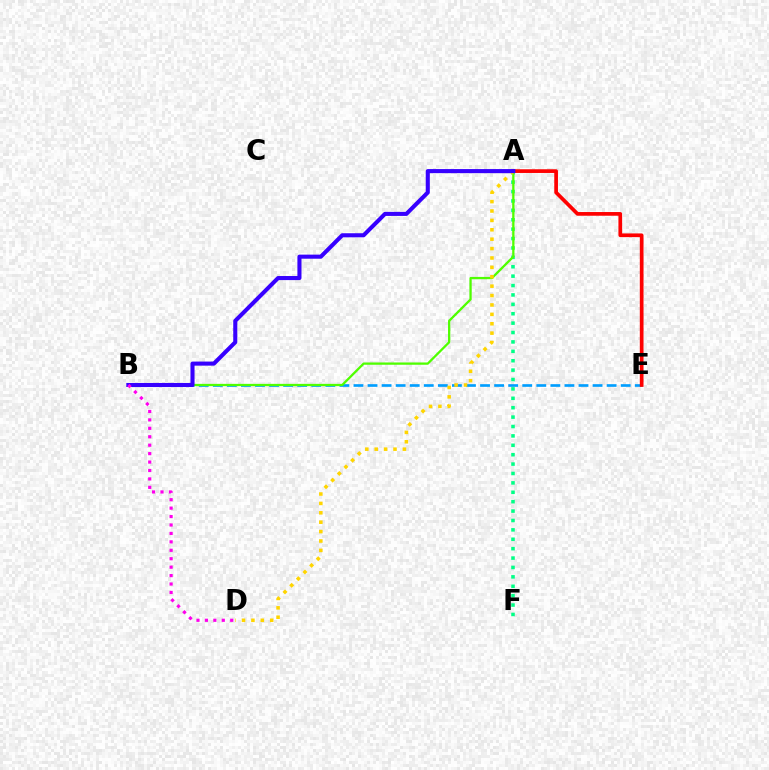{('A', 'F'): [{'color': '#00ff86', 'line_style': 'dotted', 'thickness': 2.55}], ('B', 'E'): [{'color': '#009eff', 'line_style': 'dashed', 'thickness': 1.91}], ('A', 'B'): [{'color': '#4fff00', 'line_style': 'solid', 'thickness': 1.64}, {'color': '#3700ff', 'line_style': 'solid', 'thickness': 2.94}], ('A', 'D'): [{'color': '#ffd500', 'line_style': 'dotted', 'thickness': 2.55}], ('A', 'E'): [{'color': '#ff0000', 'line_style': 'solid', 'thickness': 2.67}], ('B', 'D'): [{'color': '#ff00ed', 'line_style': 'dotted', 'thickness': 2.29}]}